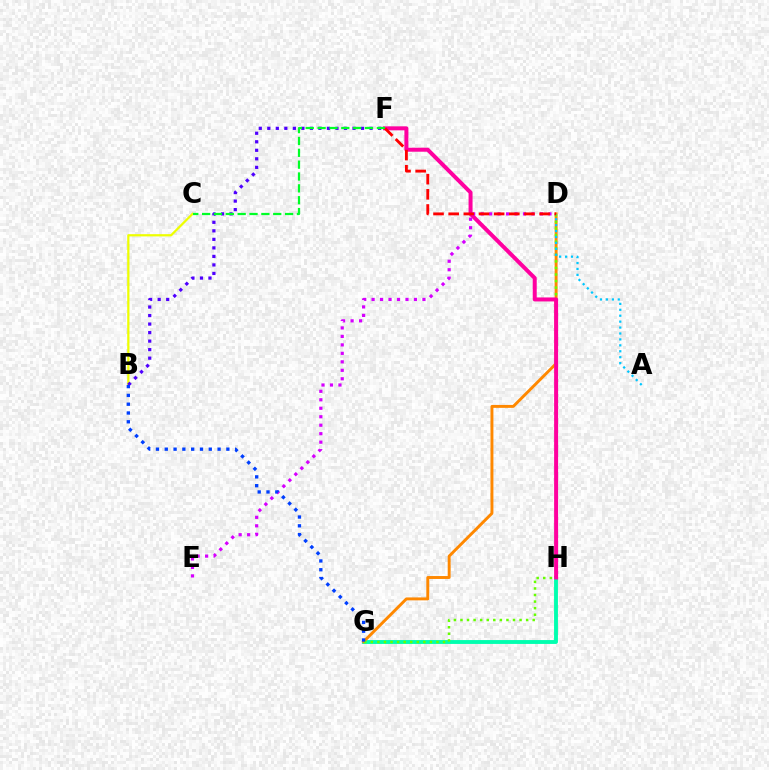{('B', 'C'): [{'color': '#eeff00', 'line_style': 'solid', 'thickness': 1.61}], ('B', 'F'): [{'color': '#4f00ff', 'line_style': 'dotted', 'thickness': 2.32}], ('G', 'H'): [{'color': '#00ffaf', 'line_style': 'solid', 'thickness': 2.79}], ('D', 'G'): [{'color': '#ff8800', 'line_style': 'solid', 'thickness': 2.11}, {'color': '#66ff00', 'line_style': 'dotted', 'thickness': 1.78}], ('A', 'D'): [{'color': '#00c7ff', 'line_style': 'dotted', 'thickness': 1.61}], ('F', 'H'): [{'color': '#ff00a0', 'line_style': 'solid', 'thickness': 2.87}], ('D', 'E'): [{'color': '#d600ff', 'line_style': 'dotted', 'thickness': 2.3}], ('C', 'F'): [{'color': '#00ff27', 'line_style': 'dashed', 'thickness': 1.61}], ('D', 'F'): [{'color': '#ff0000', 'line_style': 'dashed', 'thickness': 2.06}], ('B', 'G'): [{'color': '#003fff', 'line_style': 'dotted', 'thickness': 2.39}]}